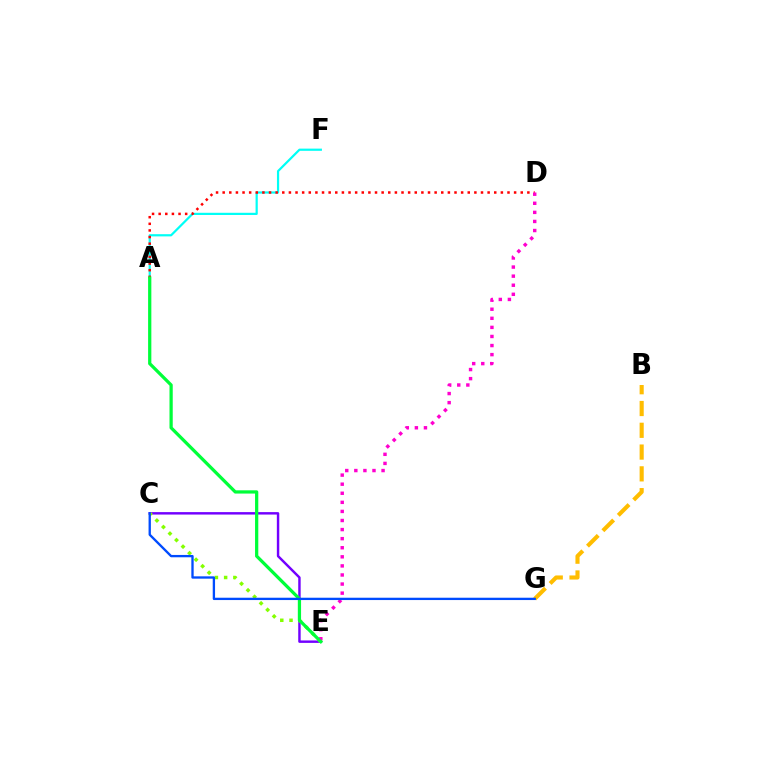{('B', 'G'): [{'color': '#ffbd00', 'line_style': 'dashed', 'thickness': 2.96}], ('A', 'F'): [{'color': '#00fff6', 'line_style': 'solid', 'thickness': 1.59}], ('C', 'E'): [{'color': '#7200ff', 'line_style': 'solid', 'thickness': 1.76}, {'color': '#84ff00', 'line_style': 'dotted', 'thickness': 2.51}], ('A', 'D'): [{'color': '#ff0000', 'line_style': 'dotted', 'thickness': 1.8}], ('D', 'E'): [{'color': '#ff00cf', 'line_style': 'dotted', 'thickness': 2.47}], ('A', 'E'): [{'color': '#00ff39', 'line_style': 'solid', 'thickness': 2.34}], ('C', 'G'): [{'color': '#004bff', 'line_style': 'solid', 'thickness': 1.68}]}